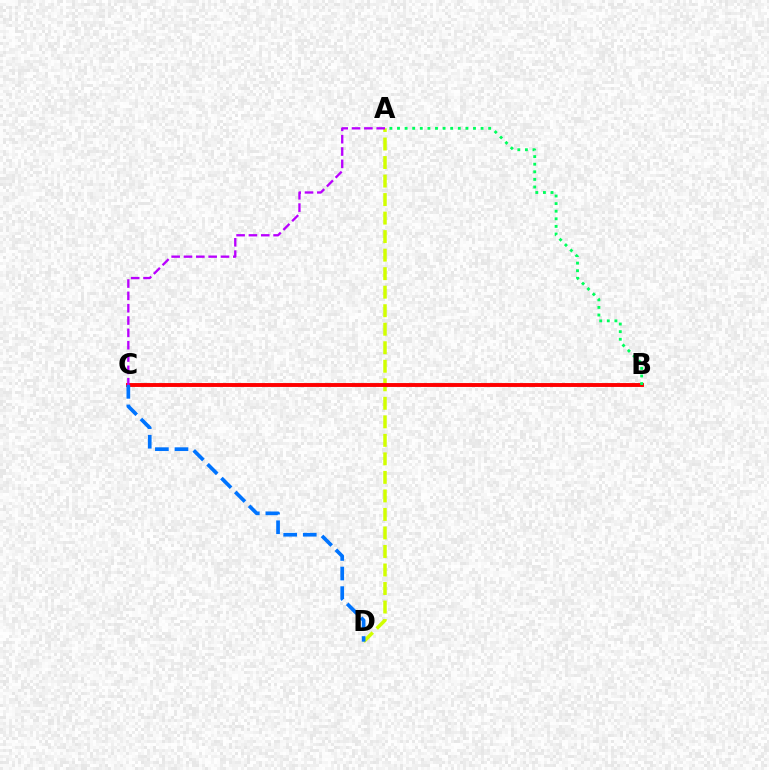{('A', 'D'): [{'color': '#d1ff00', 'line_style': 'dashed', 'thickness': 2.52}], ('B', 'C'): [{'color': '#ff0000', 'line_style': 'solid', 'thickness': 2.8}], ('A', 'C'): [{'color': '#b900ff', 'line_style': 'dashed', 'thickness': 1.68}], ('A', 'B'): [{'color': '#00ff5c', 'line_style': 'dotted', 'thickness': 2.06}], ('C', 'D'): [{'color': '#0074ff', 'line_style': 'dashed', 'thickness': 2.66}]}